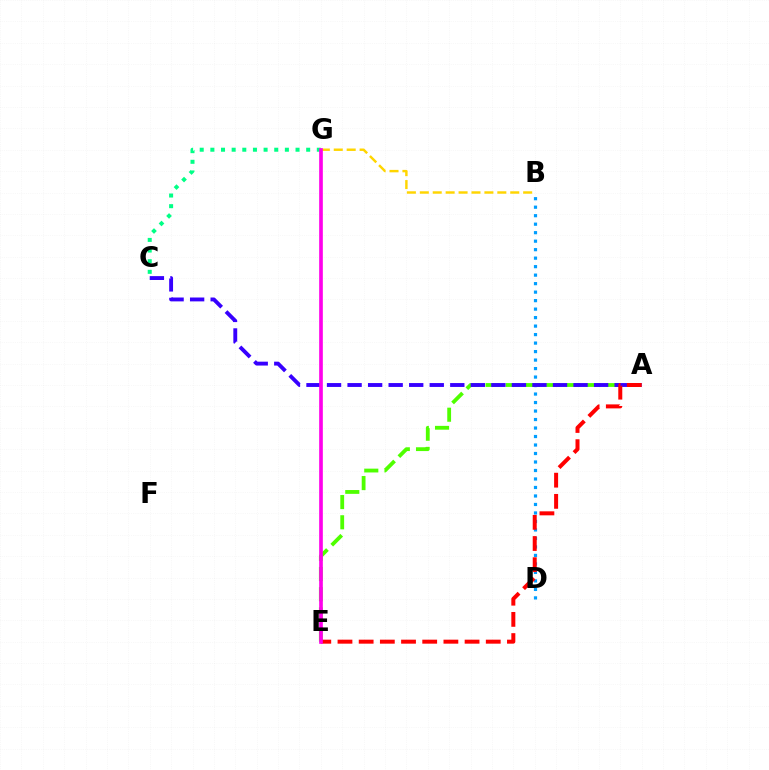{('B', 'D'): [{'color': '#009eff', 'line_style': 'dotted', 'thickness': 2.31}], ('A', 'E'): [{'color': '#4fff00', 'line_style': 'dashed', 'thickness': 2.74}, {'color': '#ff0000', 'line_style': 'dashed', 'thickness': 2.88}], ('C', 'G'): [{'color': '#00ff86', 'line_style': 'dotted', 'thickness': 2.89}], ('B', 'G'): [{'color': '#ffd500', 'line_style': 'dashed', 'thickness': 1.76}], ('A', 'C'): [{'color': '#3700ff', 'line_style': 'dashed', 'thickness': 2.79}], ('E', 'G'): [{'color': '#ff00ed', 'line_style': 'solid', 'thickness': 2.64}]}